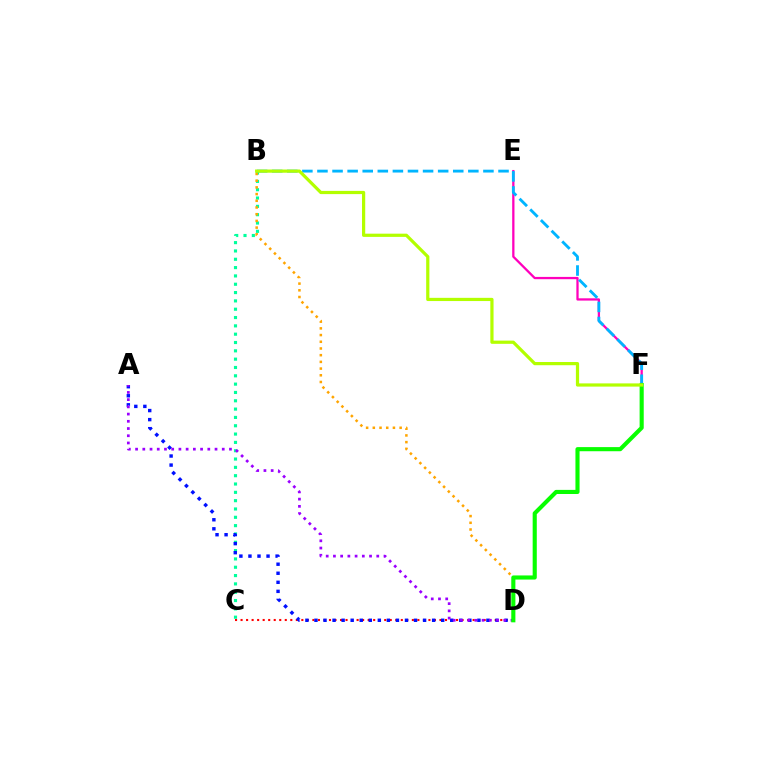{('C', 'D'): [{'color': '#ff0000', 'line_style': 'dotted', 'thickness': 1.5}], ('B', 'C'): [{'color': '#00ff9d', 'line_style': 'dotted', 'thickness': 2.26}], ('E', 'F'): [{'color': '#ff00bd', 'line_style': 'solid', 'thickness': 1.64}], ('B', 'F'): [{'color': '#00b5ff', 'line_style': 'dashed', 'thickness': 2.05}, {'color': '#b3ff00', 'line_style': 'solid', 'thickness': 2.31}], ('A', 'D'): [{'color': '#0010ff', 'line_style': 'dotted', 'thickness': 2.46}, {'color': '#9b00ff', 'line_style': 'dotted', 'thickness': 1.96}], ('B', 'D'): [{'color': '#ffa500', 'line_style': 'dotted', 'thickness': 1.82}], ('D', 'F'): [{'color': '#08ff00', 'line_style': 'solid', 'thickness': 2.96}]}